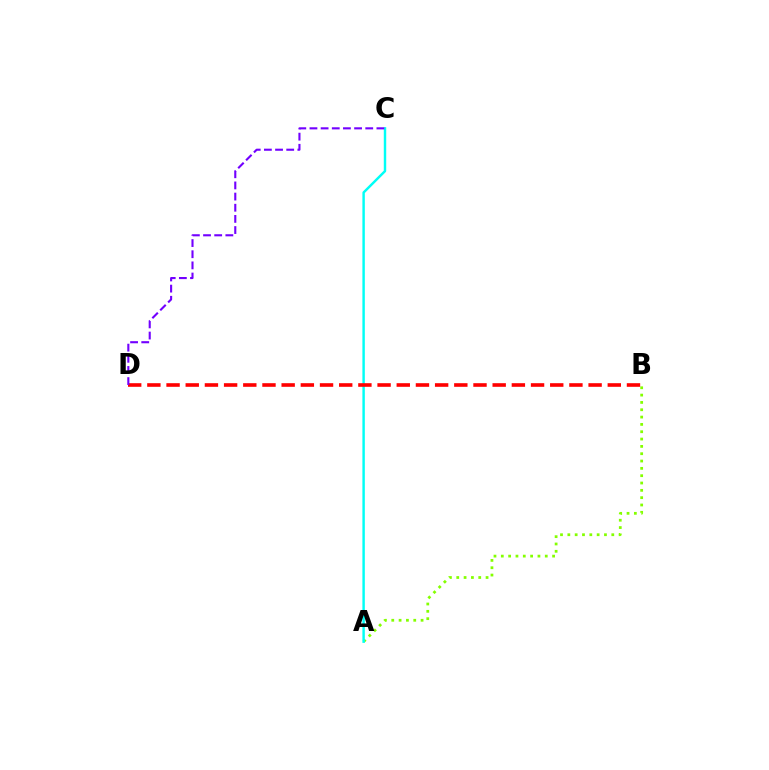{('A', 'B'): [{'color': '#84ff00', 'line_style': 'dotted', 'thickness': 1.99}], ('A', 'C'): [{'color': '#00fff6', 'line_style': 'solid', 'thickness': 1.75}], ('B', 'D'): [{'color': '#ff0000', 'line_style': 'dashed', 'thickness': 2.61}], ('C', 'D'): [{'color': '#7200ff', 'line_style': 'dashed', 'thickness': 1.52}]}